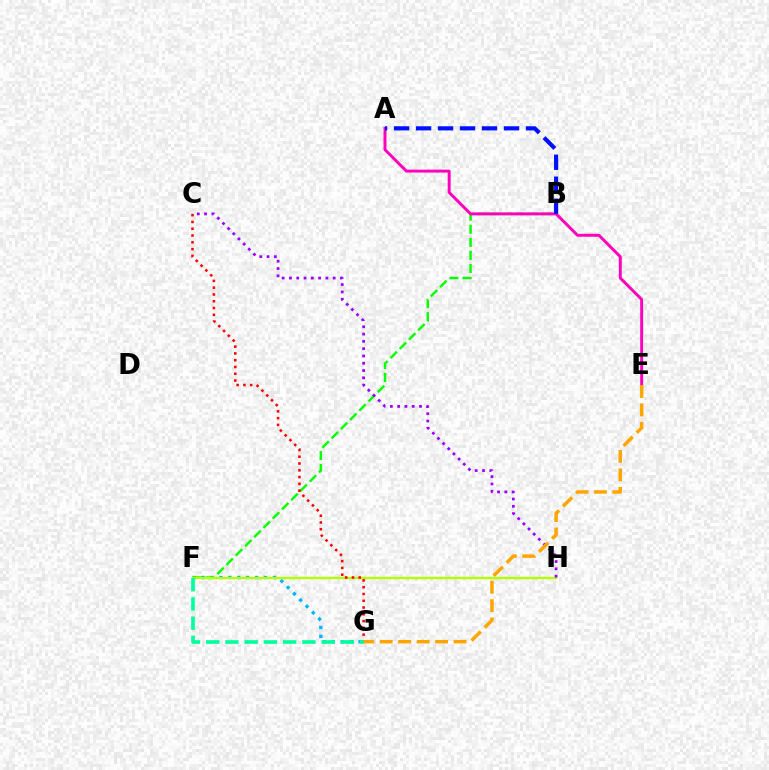{('F', 'G'): [{'color': '#00b5ff', 'line_style': 'dotted', 'thickness': 2.42}, {'color': '#00ff9d', 'line_style': 'dashed', 'thickness': 2.61}], ('B', 'F'): [{'color': '#08ff00', 'line_style': 'dashed', 'thickness': 1.78}], ('F', 'H'): [{'color': '#b3ff00', 'line_style': 'solid', 'thickness': 1.7}], ('C', 'G'): [{'color': '#ff0000', 'line_style': 'dotted', 'thickness': 1.84}], ('A', 'E'): [{'color': '#ff00bd', 'line_style': 'solid', 'thickness': 2.12}], ('A', 'B'): [{'color': '#0010ff', 'line_style': 'dashed', 'thickness': 2.99}], ('C', 'H'): [{'color': '#9b00ff', 'line_style': 'dotted', 'thickness': 1.98}], ('E', 'G'): [{'color': '#ffa500', 'line_style': 'dashed', 'thickness': 2.51}]}